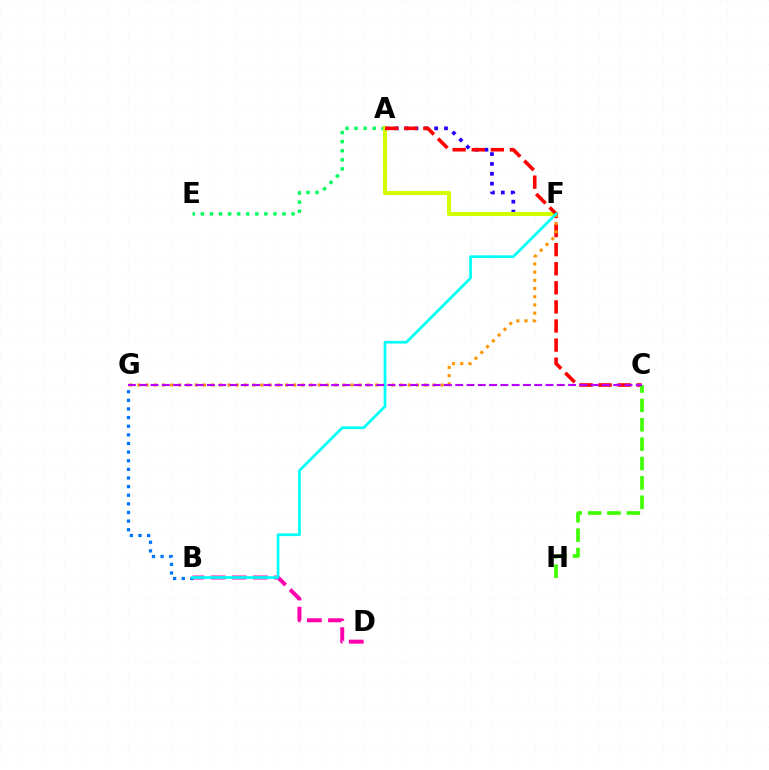{('B', 'D'): [{'color': '#ff00ac', 'line_style': 'dashed', 'thickness': 2.86}], ('A', 'F'): [{'color': '#2500ff', 'line_style': 'dotted', 'thickness': 2.68}, {'color': '#d1ff00', 'line_style': 'solid', 'thickness': 2.92}], ('A', 'E'): [{'color': '#00ff5c', 'line_style': 'dotted', 'thickness': 2.46}], ('B', 'G'): [{'color': '#0074ff', 'line_style': 'dotted', 'thickness': 2.34}], ('A', 'C'): [{'color': '#ff0000', 'line_style': 'dashed', 'thickness': 2.59}], ('F', 'G'): [{'color': '#ff9400', 'line_style': 'dotted', 'thickness': 2.23}], ('C', 'H'): [{'color': '#3dff00', 'line_style': 'dashed', 'thickness': 2.63}], ('B', 'F'): [{'color': '#00fff6', 'line_style': 'solid', 'thickness': 1.96}], ('C', 'G'): [{'color': '#b900ff', 'line_style': 'dashed', 'thickness': 1.53}]}